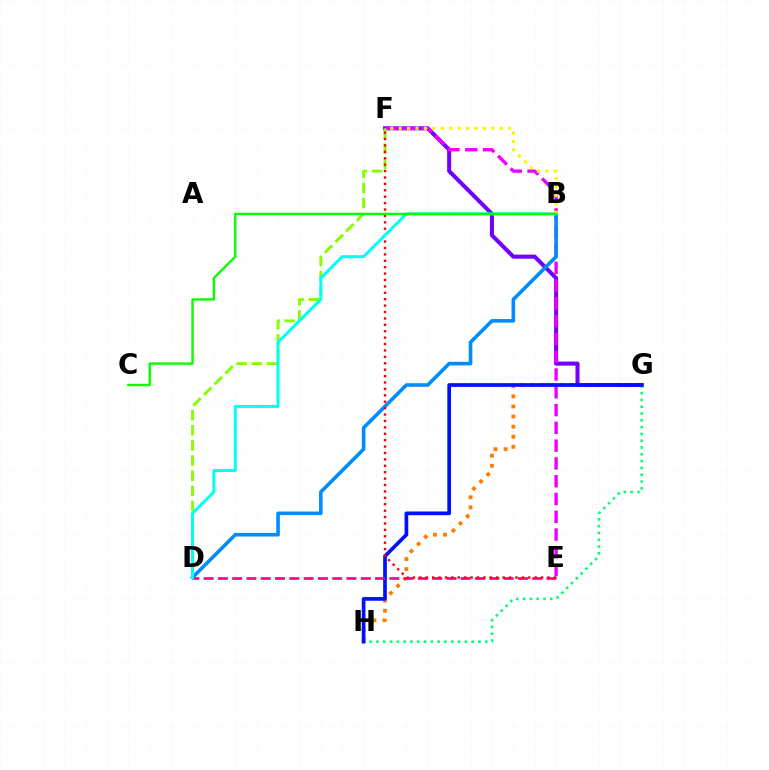{('F', 'G'): [{'color': '#7200ff', 'line_style': 'solid', 'thickness': 2.91}], ('E', 'F'): [{'color': '#ee00ff', 'line_style': 'dashed', 'thickness': 2.42}, {'color': '#ff0000', 'line_style': 'dotted', 'thickness': 1.74}], ('G', 'H'): [{'color': '#00ff74', 'line_style': 'dotted', 'thickness': 1.85}, {'color': '#ff7c00', 'line_style': 'dotted', 'thickness': 2.74}, {'color': '#0010ff', 'line_style': 'solid', 'thickness': 2.66}], ('D', 'F'): [{'color': '#84ff00', 'line_style': 'dashed', 'thickness': 2.06}], ('B', 'D'): [{'color': '#008cff', 'line_style': 'solid', 'thickness': 2.58}, {'color': '#00fff6', 'line_style': 'solid', 'thickness': 2.13}], ('D', 'E'): [{'color': '#ff0094', 'line_style': 'dashed', 'thickness': 1.94}], ('B', 'F'): [{'color': '#fcf500', 'line_style': 'dotted', 'thickness': 2.29}], ('B', 'C'): [{'color': '#08ff00', 'line_style': 'solid', 'thickness': 1.71}]}